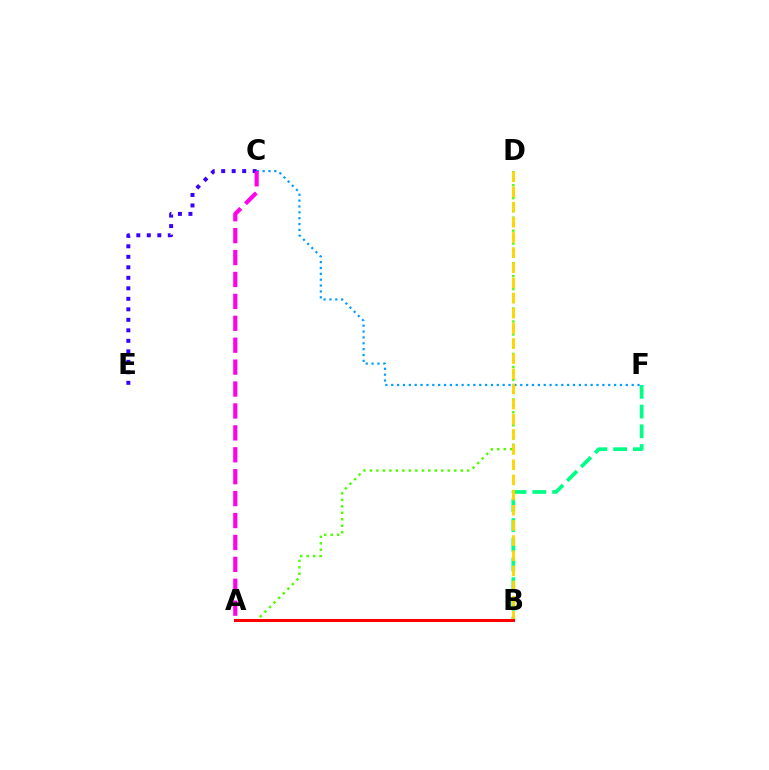{('B', 'F'): [{'color': '#00ff86', 'line_style': 'dashed', 'thickness': 2.68}], ('C', 'F'): [{'color': '#009eff', 'line_style': 'dotted', 'thickness': 1.59}], ('A', 'D'): [{'color': '#4fff00', 'line_style': 'dotted', 'thickness': 1.76}], ('C', 'E'): [{'color': '#3700ff', 'line_style': 'dotted', 'thickness': 2.85}], ('B', 'D'): [{'color': '#ffd500', 'line_style': 'dashed', 'thickness': 2.06}], ('A', 'C'): [{'color': '#ff00ed', 'line_style': 'dashed', 'thickness': 2.98}], ('A', 'B'): [{'color': '#ff0000', 'line_style': 'solid', 'thickness': 2.19}]}